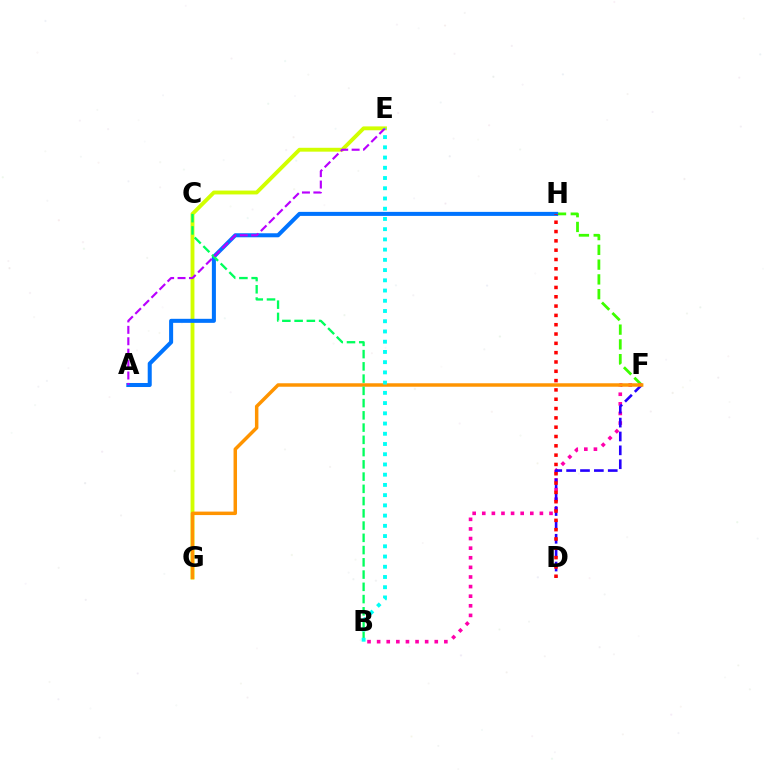{('F', 'H'): [{'color': '#3dff00', 'line_style': 'dashed', 'thickness': 2.01}], ('B', 'F'): [{'color': '#ff00ac', 'line_style': 'dotted', 'thickness': 2.61}], ('E', 'G'): [{'color': '#d1ff00', 'line_style': 'solid', 'thickness': 2.78}], ('D', 'F'): [{'color': '#2500ff', 'line_style': 'dashed', 'thickness': 1.88}], ('F', 'G'): [{'color': '#ff9400', 'line_style': 'solid', 'thickness': 2.5}], ('A', 'H'): [{'color': '#0074ff', 'line_style': 'solid', 'thickness': 2.9}], ('B', 'C'): [{'color': '#00ff5c', 'line_style': 'dashed', 'thickness': 1.66}], ('A', 'E'): [{'color': '#b900ff', 'line_style': 'dashed', 'thickness': 1.55}], ('D', 'H'): [{'color': '#ff0000', 'line_style': 'dotted', 'thickness': 2.53}], ('B', 'E'): [{'color': '#00fff6', 'line_style': 'dotted', 'thickness': 2.78}]}